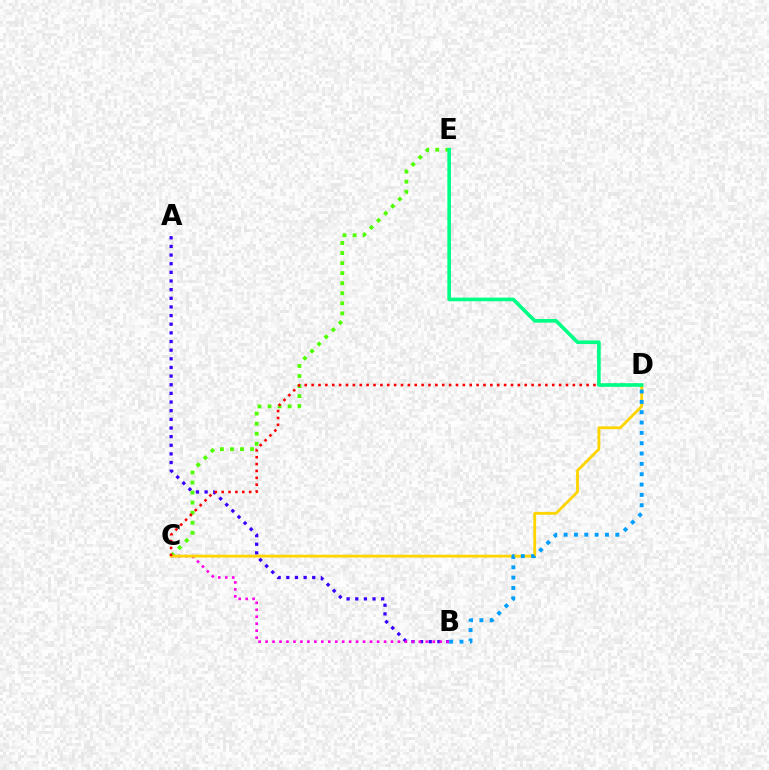{('A', 'B'): [{'color': '#3700ff', 'line_style': 'dotted', 'thickness': 2.35}], ('B', 'C'): [{'color': '#ff00ed', 'line_style': 'dotted', 'thickness': 1.89}], ('C', 'E'): [{'color': '#4fff00', 'line_style': 'dotted', 'thickness': 2.73}], ('C', 'D'): [{'color': '#ffd500', 'line_style': 'solid', 'thickness': 2.03}, {'color': '#ff0000', 'line_style': 'dotted', 'thickness': 1.87}], ('B', 'D'): [{'color': '#009eff', 'line_style': 'dotted', 'thickness': 2.81}], ('D', 'E'): [{'color': '#00ff86', 'line_style': 'solid', 'thickness': 2.62}]}